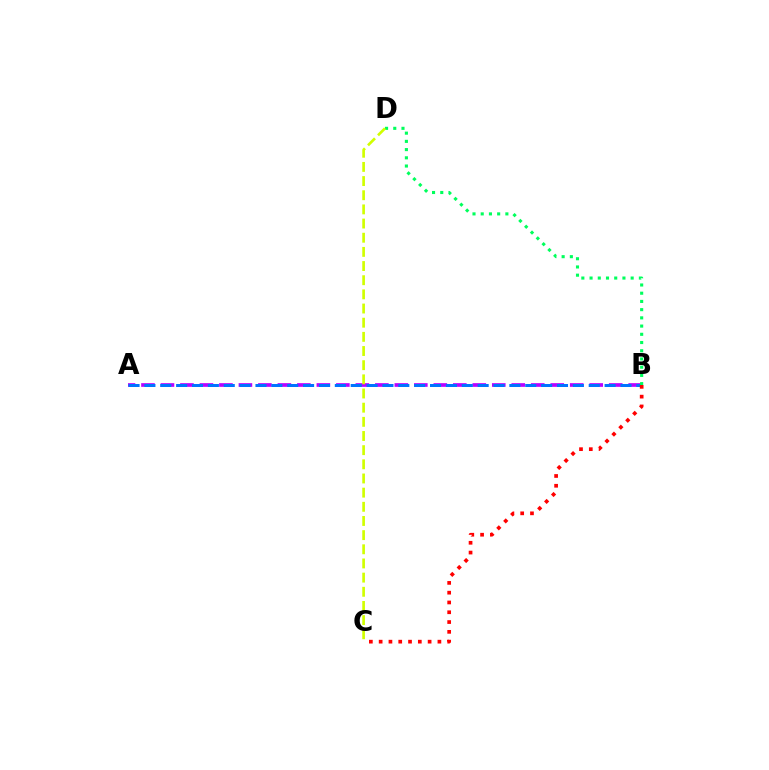{('A', 'B'): [{'color': '#b900ff', 'line_style': 'dashed', 'thickness': 2.65}, {'color': '#0074ff', 'line_style': 'dashed', 'thickness': 2.16}], ('B', 'D'): [{'color': '#00ff5c', 'line_style': 'dotted', 'thickness': 2.23}], ('C', 'D'): [{'color': '#d1ff00', 'line_style': 'dashed', 'thickness': 1.92}], ('B', 'C'): [{'color': '#ff0000', 'line_style': 'dotted', 'thickness': 2.66}]}